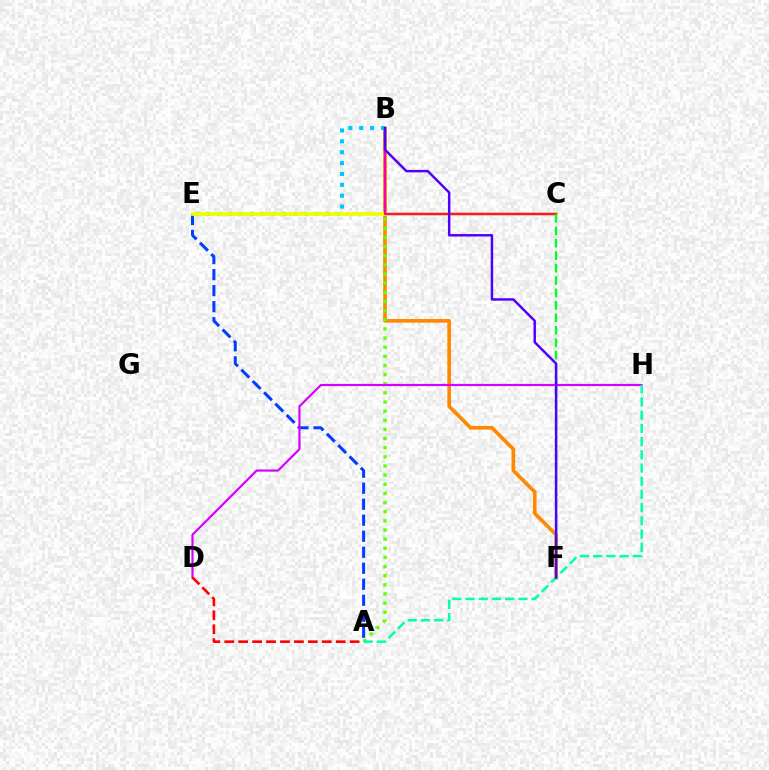{('B', 'F'): [{'color': '#ff8800', 'line_style': 'solid', 'thickness': 2.62}, {'color': '#4f00ff', 'line_style': 'solid', 'thickness': 1.77}], ('A', 'E'): [{'color': '#003fff', 'line_style': 'dashed', 'thickness': 2.17}], ('A', 'B'): [{'color': '#66ff00', 'line_style': 'dotted', 'thickness': 2.48}], ('D', 'H'): [{'color': '#d600ff', 'line_style': 'solid', 'thickness': 1.57}], ('A', 'H'): [{'color': '#00ffaf', 'line_style': 'dashed', 'thickness': 1.79}], ('B', 'E'): [{'color': '#00c7ff', 'line_style': 'dotted', 'thickness': 2.95}], ('C', 'E'): [{'color': '#eeff00', 'line_style': 'solid', 'thickness': 2.68}], ('B', 'C'): [{'color': '#ff00a0', 'line_style': 'solid', 'thickness': 1.67}], ('A', 'D'): [{'color': '#ff0000', 'line_style': 'dashed', 'thickness': 1.89}], ('C', 'F'): [{'color': '#00ff27', 'line_style': 'dashed', 'thickness': 1.69}]}